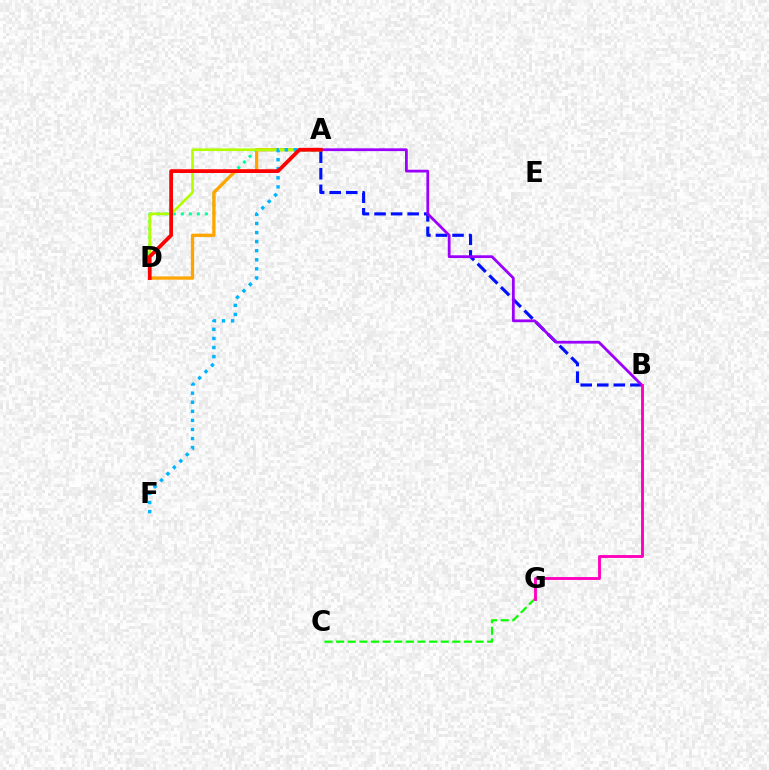{('A', 'D'): [{'color': '#00ff9d', 'line_style': 'dotted', 'thickness': 2.18}, {'color': '#ffa500', 'line_style': 'solid', 'thickness': 2.37}, {'color': '#b3ff00', 'line_style': 'solid', 'thickness': 1.91}, {'color': '#ff0000', 'line_style': 'solid', 'thickness': 2.7}], ('A', 'F'): [{'color': '#00b5ff', 'line_style': 'dotted', 'thickness': 2.47}], ('A', 'B'): [{'color': '#0010ff', 'line_style': 'dashed', 'thickness': 2.25}, {'color': '#9b00ff', 'line_style': 'solid', 'thickness': 2.0}], ('C', 'G'): [{'color': '#08ff00', 'line_style': 'dashed', 'thickness': 1.58}], ('B', 'G'): [{'color': '#ff00bd', 'line_style': 'solid', 'thickness': 2.07}]}